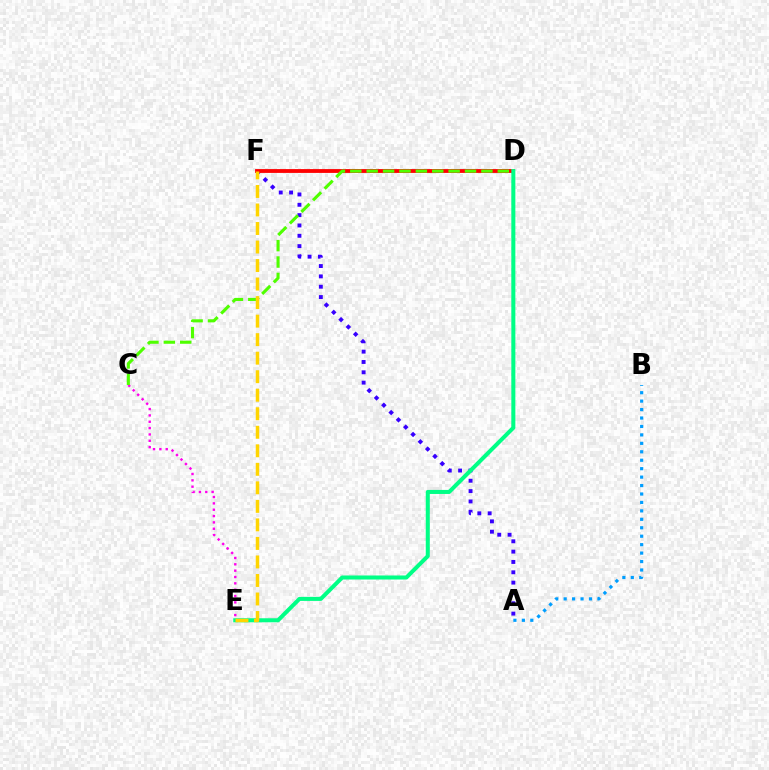{('C', 'E'): [{'color': '#ff00ed', 'line_style': 'dotted', 'thickness': 1.72}], ('A', 'F'): [{'color': '#3700ff', 'line_style': 'dotted', 'thickness': 2.81}], ('D', 'F'): [{'color': '#ff0000', 'line_style': 'solid', 'thickness': 2.75}], ('C', 'D'): [{'color': '#4fff00', 'line_style': 'dashed', 'thickness': 2.23}], ('A', 'B'): [{'color': '#009eff', 'line_style': 'dotted', 'thickness': 2.29}], ('D', 'E'): [{'color': '#00ff86', 'line_style': 'solid', 'thickness': 2.9}], ('E', 'F'): [{'color': '#ffd500', 'line_style': 'dashed', 'thickness': 2.52}]}